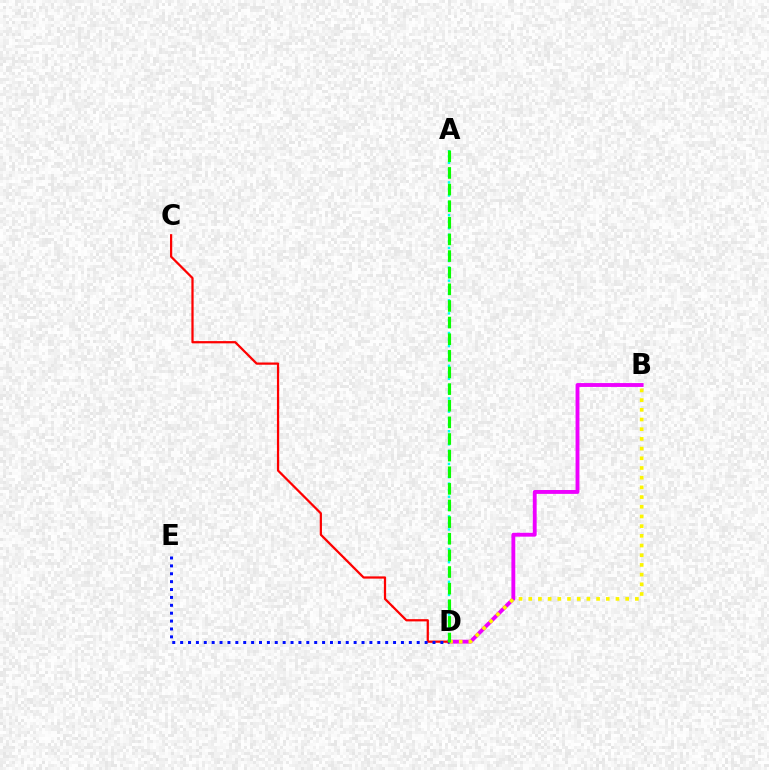{('B', 'D'): [{'color': '#ee00ff', 'line_style': 'solid', 'thickness': 2.79}, {'color': '#fcf500', 'line_style': 'dotted', 'thickness': 2.63}], ('C', 'D'): [{'color': '#ff0000', 'line_style': 'solid', 'thickness': 1.61}], ('D', 'E'): [{'color': '#0010ff', 'line_style': 'dotted', 'thickness': 2.14}], ('A', 'D'): [{'color': '#00fff6', 'line_style': 'dotted', 'thickness': 1.78}, {'color': '#08ff00', 'line_style': 'dashed', 'thickness': 2.26}]}